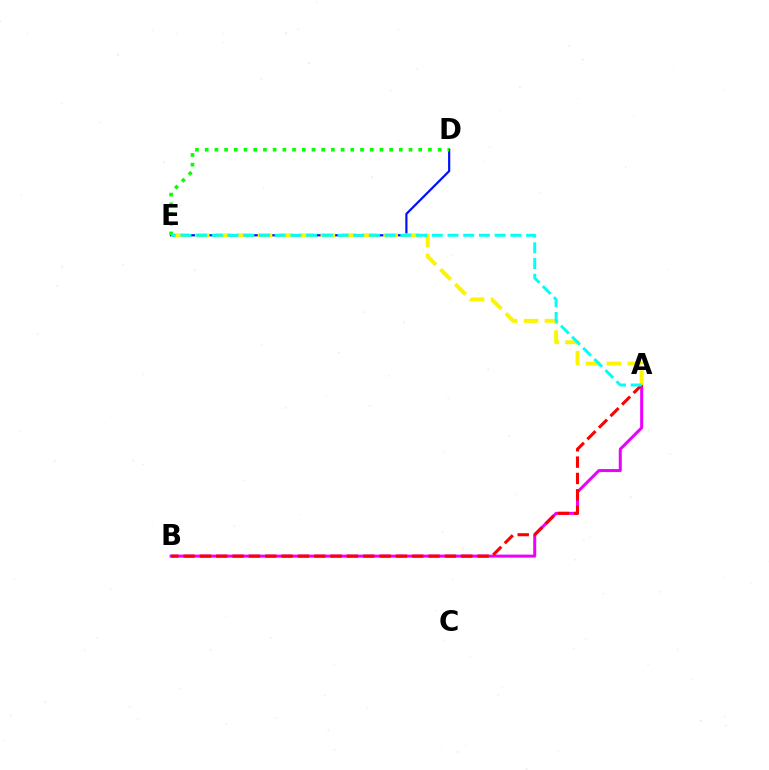{('A', 'B'): [{'color': '#ee00ff', 'line_style': 'solid', 'thickness': 2.17}, {'color': '#ff0000', 'line_style': 'dashed', 'thickness': 2.22}], ('D', 'E'): [{'color': '#0010ff', 'line_style': 'solid', 'thickness': 1.58}, {'color': '#08ff00', 'line_style': 'dotted', 'thickness': 2.64}], ('A', 'E'): [{'color': '#fcf500', 'line_style': 'dashed', 'thickness': 2.84}, {'color': '#00fff6', 'line_style': 'dashed', 'thickness': 2.13}]}